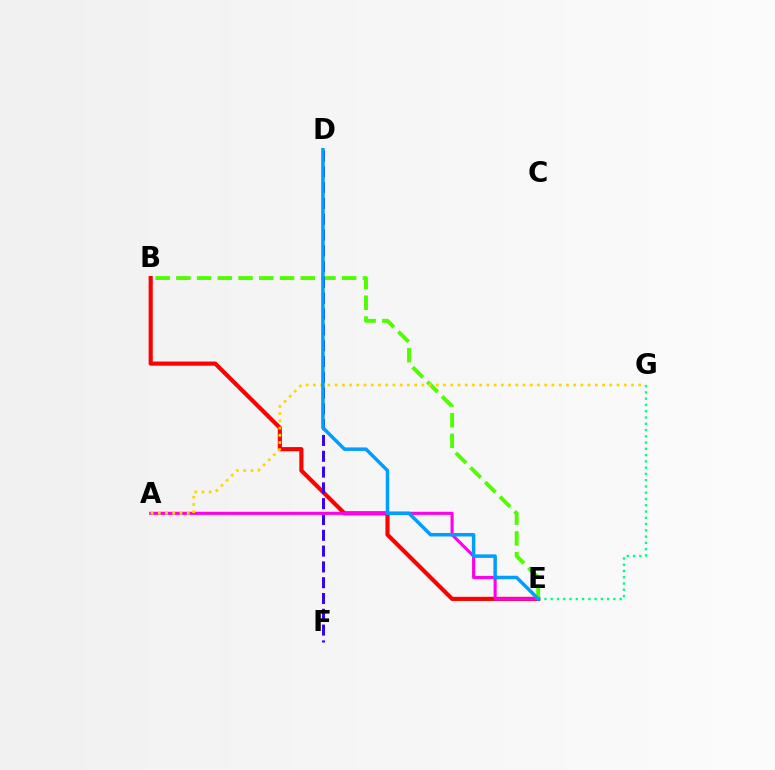{('E', 'G'): [{'color': '#00ff86', 'line_style': 'dotted', 'thickness': 1.7}], ('B', 'E'): [{'color': '#ff0000', 'line_style': 'solid', 'thickness': 2.99}, {'color': '#4fff00', 'line_style': 'dashed', 'thickness': 2.82}], ('D', 'F'): [{'color': '#3700ff', 'line_style': 'dashed', 'thickness': 2.15}], ('A', 'E'): [{'color': '#ff00ed', 'line_style': 'solid', 'thickness': 2.24}], ('A', 'G'): [{'color': '#ffd500', 'line_style': 'dotted', 'thickness': 1.96}], ('D', 'E'): [{'color': '#009eff', 'line_style': 'solid', 'thickness': 2.52}]}